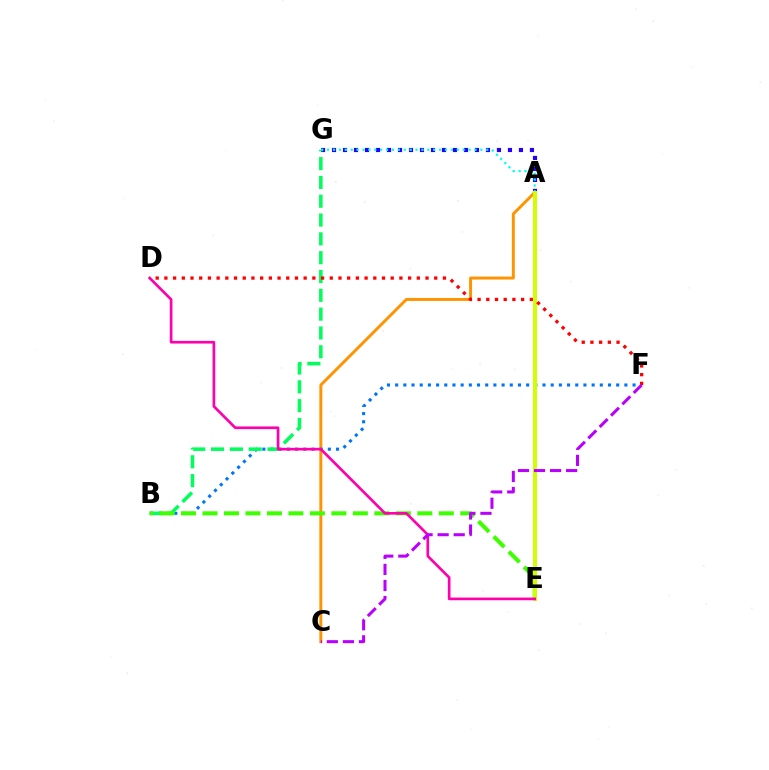{('A', 'G'): [{'color': '#2500ff', 'line_style': 'dotted', 'thickness': 2.99}, {'color': '#00fff6', 'line_style': 'dotted', 'thickness': 1.6}], ('A', 'C'): [{'color': '#ff9400', 'line_style': 'solid', 'thickness': 2.12}], ('B', 'F'): [{'color': '#0074ff', 'line_style': 'dotted', 'thickness': 2.22}], ('B', 'G'): [{'color': '#00ff5c', 'line_style': 'dashed', 'thickness': 2.56}], ('B', 'E'): [{'color': '#3dff00', 'line_style': 'dashed', 'thickness': 2.92}], ('A', 'E'): [{'color': '#d1ff00', 'line_style': 'solid', 'thickness': 2.87}], ('D', 'E'): [{'color': '#ff00ac', 'line_style': 'solid', 'thickness': 1.92}], ('D', 'F'): [{'color': '#ff0000', 'line_style': 'dotted', 'thickness': 2.36}], ('C', 'F'): [{'color': '#b900ff', 'line_style': 'dashed', 'thickness': 2.18}]}